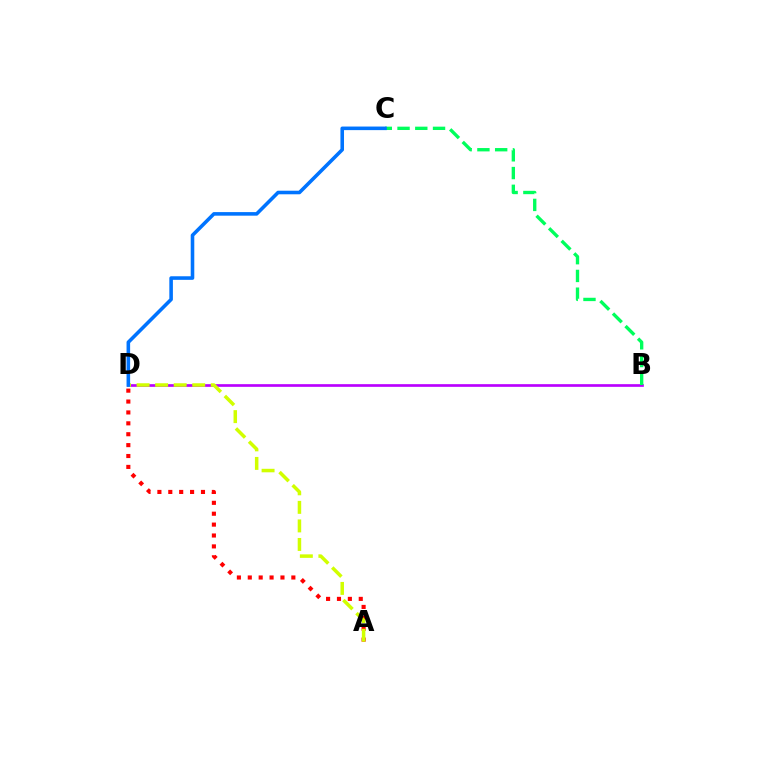{('B', 'D'): [{'color': '#b900ff', 'line_style': 'solid', 'thickness': 1.93}], ('A', 'D'): [{'color': '#ff0000', 'line_style': 'dotted', 'thickness': 2.96}, {'color': '#d1ff00', 'line_style': 'dashed', 'thickness': 2.52}], ('B', 'C'): [{'color': '#00ff5c', 'line_style': 'dashed', 'thickness': 2.41}], ('C', 'D'): [{'color': '#0074ff', 'line_style': 'solid', 'thickness': 2.58}]}